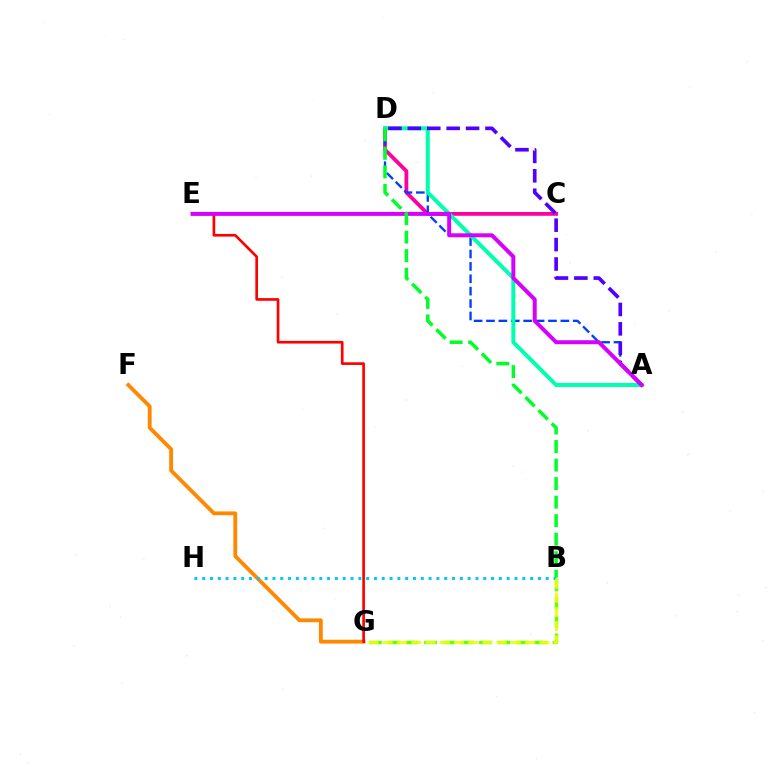{('F', 'G'): [{'color': '#ff8800', 'line_style': 'solid', 'thickness': 2.75}], ('C', 'D'): [{'color': '#ff00a0', 'line_style': 'solid', 'thickness': 2.73}], ('A', 'D'): [{'color': '#003fff', 'line_style': 'dashed', 'thickness': 1.68}, {'color': '#00ffaf', 'line_style': 'solid', 'thickness': 2.86}, {'color': '#4f00ff', 'line_style': 'dashed', 'thickness': 2.64}], ('B', 'G'): [{'color': '#66ff00', 'line_style': 'dashed', 'thickness': 2.49}, {'color': '#eeff00', 'line_style': 'dashed', 'thickness': 1.93}], ('E', 'G'): [{'color': '#ff0000', 'line_style': 'solid', 'thickness': 1.92}], ('B', 'H'): [{'color': '#00c7ff', 'line_style': 'dotted', 'thickness': 2.12}], ('A', 'E'): [{'color': '#d600ff', 'line_style': 'solid', 'thickness': 2.85}], ('B', 'D'): [{'color': '#00ff27', 'line_style': 'dashed', 'thickness': 2.52}]}